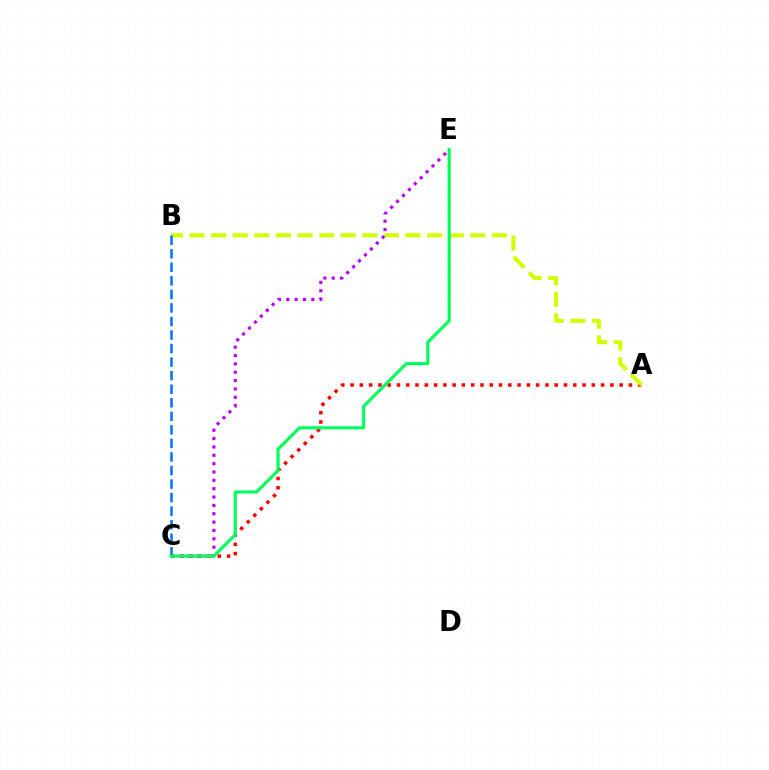{('A', 'C'): [{'color': '#ff0000', 'line_style': 'dotted', 'thickness': 2.52}], ('A', 'B'): [{'color': '#d1ff00', 'line_style': 'dashed', 'thickness': 2.94}], ('C', 'E'): [{'color': '#b900ff', 'line_style': 'dotted', 'thickness': 2.27}, {'color': '#00ff5c', 'line_style': 'solid', 'thickness': 2.26}], ('B', 'C'): [{'color': '#0074ff', 'line_style': 'dashed', 'thickness': 1.84}]}